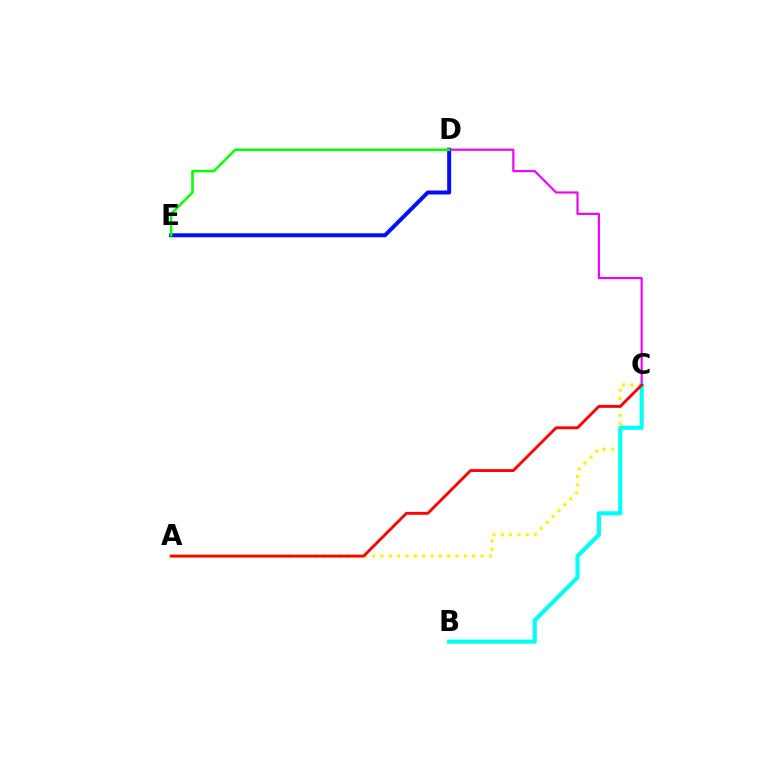{('C', 'D'): [{'color': '#ee00ff', 'line_style': 'solid', 'thickness': 1.56}], ('A', 'C'): [{'color': '#fcf500', 'line_style': 'dotted', 'thickness': 2.26}, {'color': '#ff0000', 'line_style': 'solid', 'thickness': 2.06}], ('B', 'C'): [{'color': '#00fff6', 'line_style': 'solid', 'thickness': 2.97}], ('D', 'E'): [{'color': '#0010ff', 'line_style': 'solid', 'thickness': 2.86}, {'color': '#08ff00', 'line_style': 'solid', 'thickness': 1.82}]}